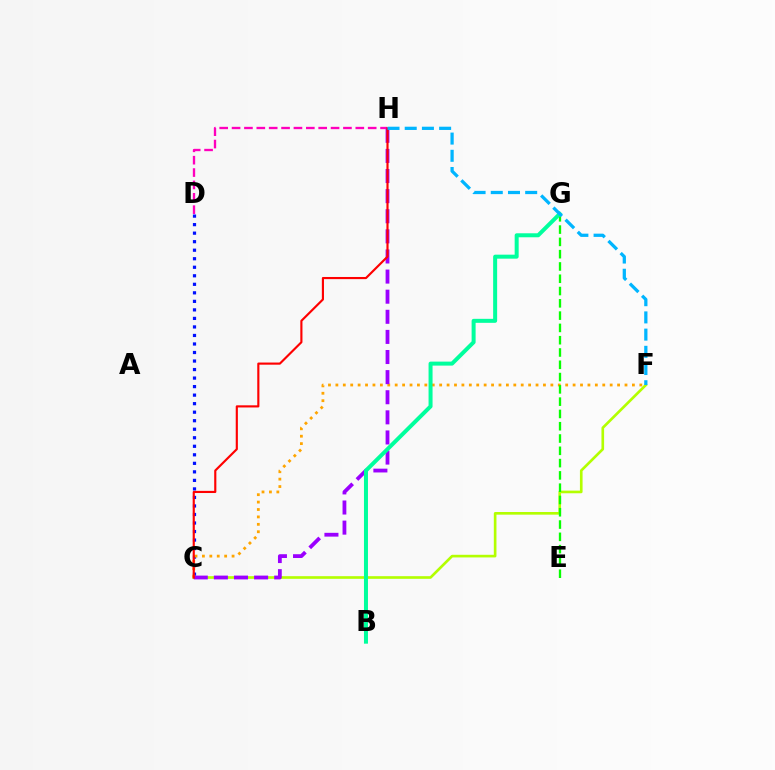{('C', 'F'): [{'color': '#b3ff00', 'line_style': 'solid', 'thickness': 1.91}, {'color': '#ffa500', 'line_style': 'dotted', 'thickness': 2.01}], ('D', 'H'): [{'color': '#ff00bd', 'line_style': 'dashed', 'thickness': 1.68}], ('C', 'D'): [{'color': '#0010ff', 'line_style': 'dotted', 'thickness': 2.32}], ('C', 'H'): [{'color': '#9b00ff', 'line_style': 'dashed', 'thickness': 2.73}, {'color': '#ff0000', 'line_style': 'solid', 'thickness': 1.55}], ('E', 'G'): [{'color': '#08ff00', 'line_style': 'dashed', 'thickness': 1.67}], ('B', 'G'): [{'color': '#00ff9d', 'line_style': 'solid', 'thickness': 2.88}], ('F', 'H'): [{'color': '#00b5ff', 'line_style': 'dashed', 'thickness': 2.34}]}